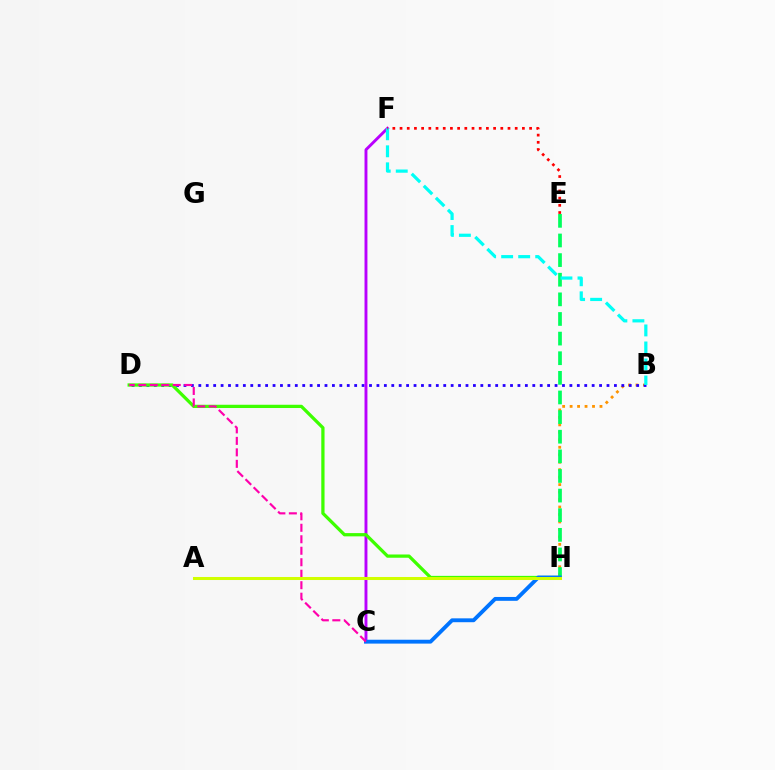{('B', 'H'): [{'color': '#ff9400', 'line_style': 'dotted', 'thickness': 2.03}], ('E', 'H'): [{'color': '#00ff5c', 'line_style': 'dashed', 'thickness': 2.67}], ('B', 'D'): [{'color': '#2500ff', 'line_style': 'dotted', 'thickness': 2.02}], ('C', 'F'): [{'color': '#b900ff', 'line_style': 'solid', 'thickness': 2.09}], ('D', 'H'): [{'color': '#3dff00', 'line_style': 'solid', 'thickness': 2.34}], ('C', 'H'): [{'color': '#0074ff', 'line_style': 'solid', 'thickness': 2.78}], ('C', 'D'): [{'color': '#ff00ac', 'line_style': 'dashed', 'thickness': 1.56}], ('A', 'H'): [{'color': '#d1ff00', 'line_style': 'solid', 'thickness': 2.18}], ('B', 'F'): [{'color': '#00fff6', 'line_style': 'dashed', 'thickness': 2.31}], ('E', 'F'): [{'color': '#ff0000', 'line_style': 'dotted', 'thickness': 1.96}]}